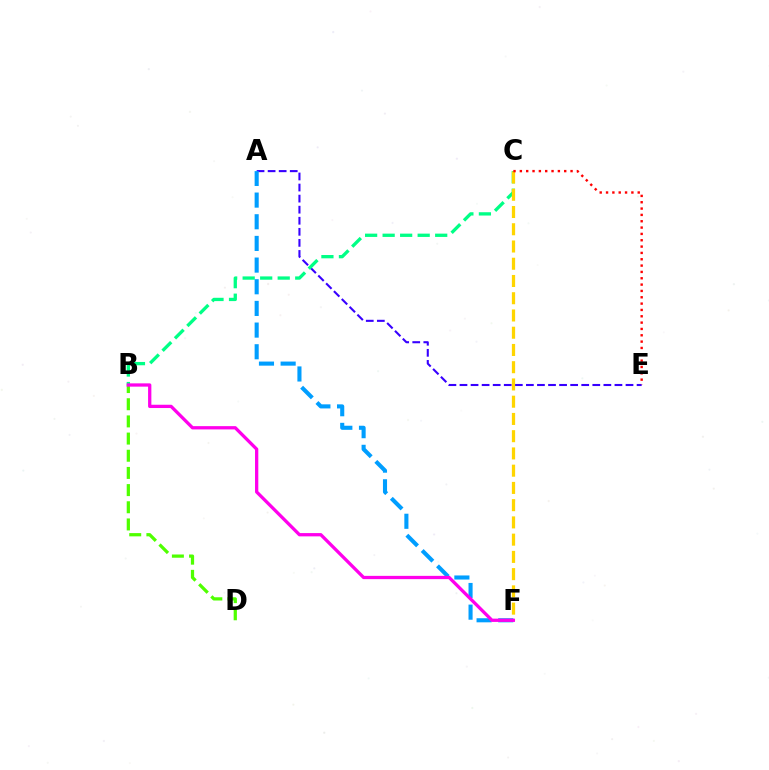{('B', 'D'): [{'color': '#4fff00', 'line_style': 'dashed', 'thickness': 2.33}], ('A', 'E'): [{'color': '#3700ff', 'line_style': 'dashed', 'thickness': 1.5}], ('B', 'C'): [{'color': '#00ff86', 'line_style': 'dashed', 'thickness': 2.38}], ('C', 'F'): [{'color': '#ffd500', 'line_style': 'dashed', 'thickness': 2.34}], ('C', 'E'): [{'color': '#ff0000', 'line_style': 'dotted', 'thickness': 1.72}], ('A', 'F'): [{'color': '#009eff', 'line_style': 'dashed', 'thickness': 2.94}], ('B', 'F'): [{'color': '#ff00ed', 'line_style': 'solid', 'thickness': 2.36}]}